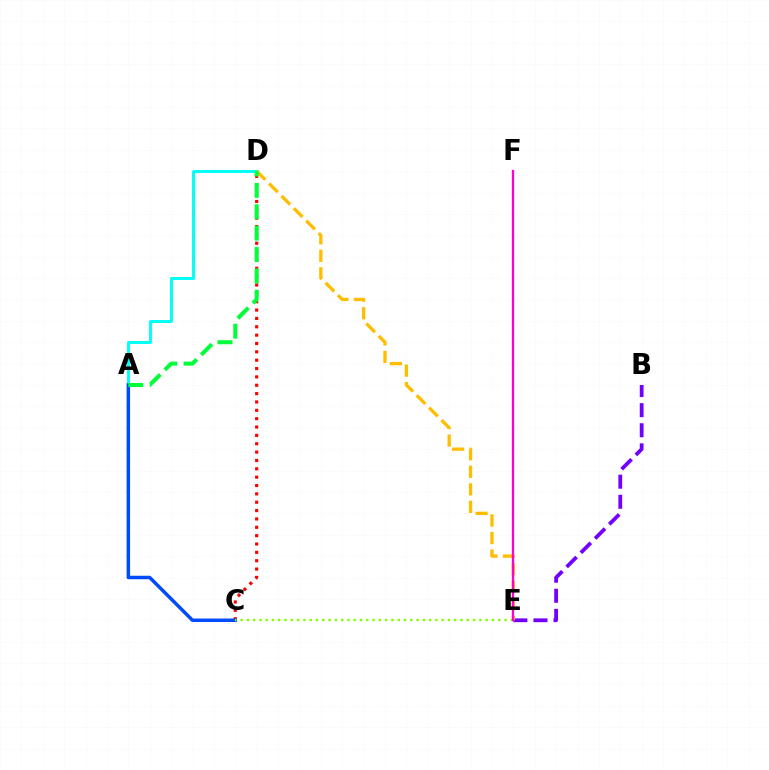{('C', 'D'): [{'color': '#ff0000', 'line_style': 'dotted', 'thickness': 2.27}], ('A', 'D'): [{'color': '#00fff6', 'line_style': 'solid', 'thickness': 2.12}, {'color': '#00ff39', 'line_style': 'dashed', 'thickness': 2.9}], ('B', 'E'): [{'color': '#7200ff', 'line_style': 'dashed', 'thickness': 2.73}], ('A', 'C'): [{'color': '#004bff', 'line_style': 'solid', 'thickness': 2.51}], ('D', 'E'): [{'color': '#ffbd00', 'line_style': 'dashed', 'thickness': 2.38}], ('C', 'E'): [{'color': '#84ff00', 'line_style': 'dotted', 'thickness': 1.71}], ('E', 'F'): [{'color': '#ff00cf', 'line_style': 'solid', 'thickness': 1.63}]}